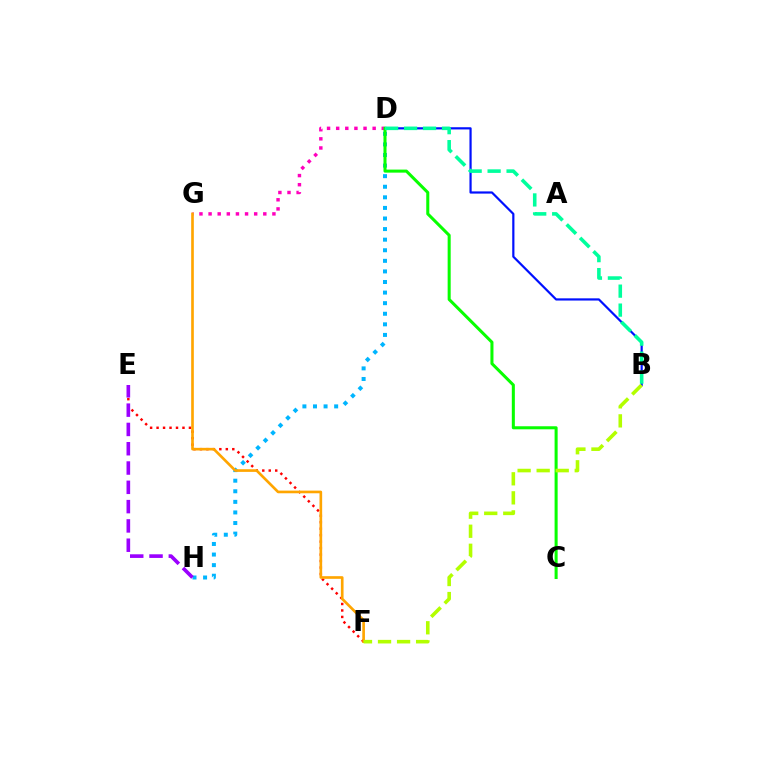{('B', 'D'): [{'color': '#0010ff', 'line_style': 'solid', 'thickness': 1.58}, {'color': '#00ff9d', 'line_style': 'dashed', 'thickness': 2.58}], ('E', 'F'): [{'color': '#ff0000', 'line_style': 'dotted', 'thickness': 1.76}], ('D', 'G'): [{'color': '#ff00bd', 'line_style': 'dotted', 'thickness': 2.48}], ('D', 'H'): [{'color': '#00b5ff', 'line_style': 'dotted', 'thickness': 2.88}], ('E', 'H'): [{'color': '#9b00ff', 'line_style': 'dashed', 'thickness': 2.62}], ('F', 'G'): [{'color': '#ffa500', 'line_style': 'solid', 'thickness': 1.91}], ('C', 'D'): [{'color': '#08ff00', 'line_style': 'solid', 'thickness': 2.19}], ('B', 'F'): [{'color': '#b3ff00', 'line_style': 'dashed', 'thickness': 2.59}]}